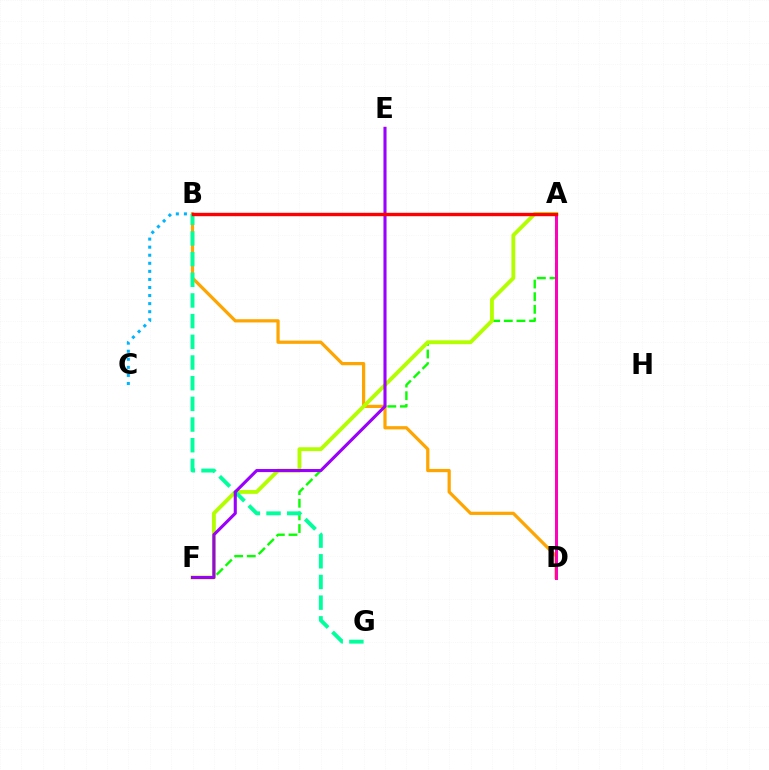{('B', 'D'): [{'color': '#ffa500', 'line_style': 'solid', 'thickness': 2.32}], ('A', 'F'): [{'color': '#08ff00', 'line_style': 'dashed', 'thickness': 1.72}, {'color': '#b3ff00', 'line_style': 'solid', 'thickness': 2.77}], ('B', 'C'): [{'color': '#00b5ff', 'line_style': 'dotted', 'thickness': 2.19}], ('A', 'B'): [{'color': '#0010ff', 'line_style': 'dashed', 'thickness': 2.02}, {'color': '#ff0000', 'line_style': 'solid', 'thickness': 2.44}], ('B', 'G'): [{'color': '#00ff9d', 'line_style': 'dashed', 'thickness': 2.81}], ('A', 'D'): [{'color': '#ff00bd', 'line_style': 'solid', 'thickness': 2.14}], ('E', 'F'): [{'color': '#9b00ff', 'line_style': 'solid', 'thickness': 2.22}]}